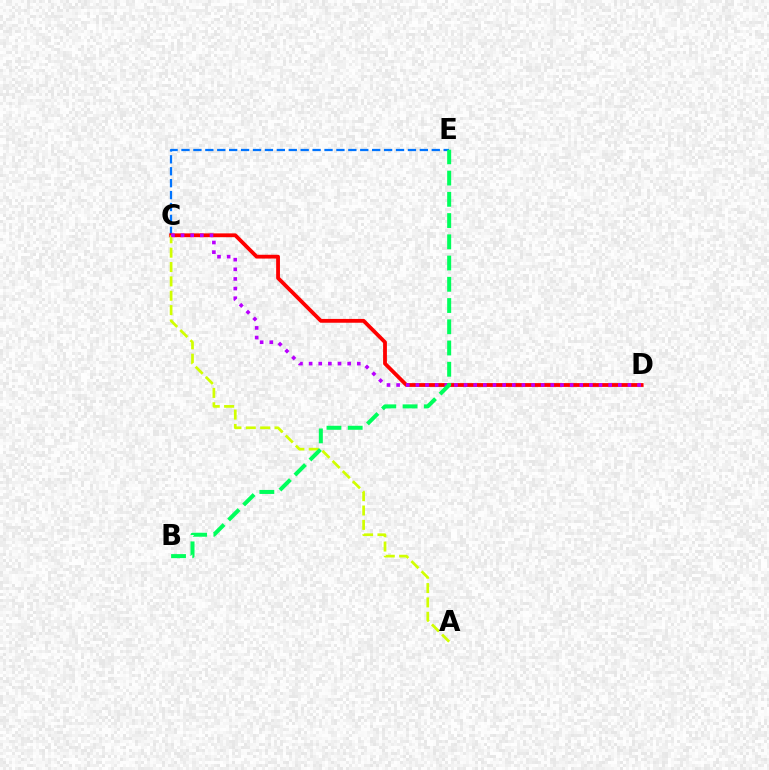{('C', 'E'): [{'color': '#0074ff', 'line_style': 'dashed', 'thickness': 1.62}], ('C', 'D'): [{'color': '#ff0000', 'line_style': 'solid', 'thickness': 2.74}, {'color': '#b900ff', 'line_style': 'dotted', 'thickness': 2.62}], ('A', 'C'): [{'color': '#d1ff00', 'line_style': 'dashed', 'thickness': 1.95}], ('B', 'E'): [{'color': '#00ff5c', 'line_style': 'dashed', 'thickness': 2.89}]}